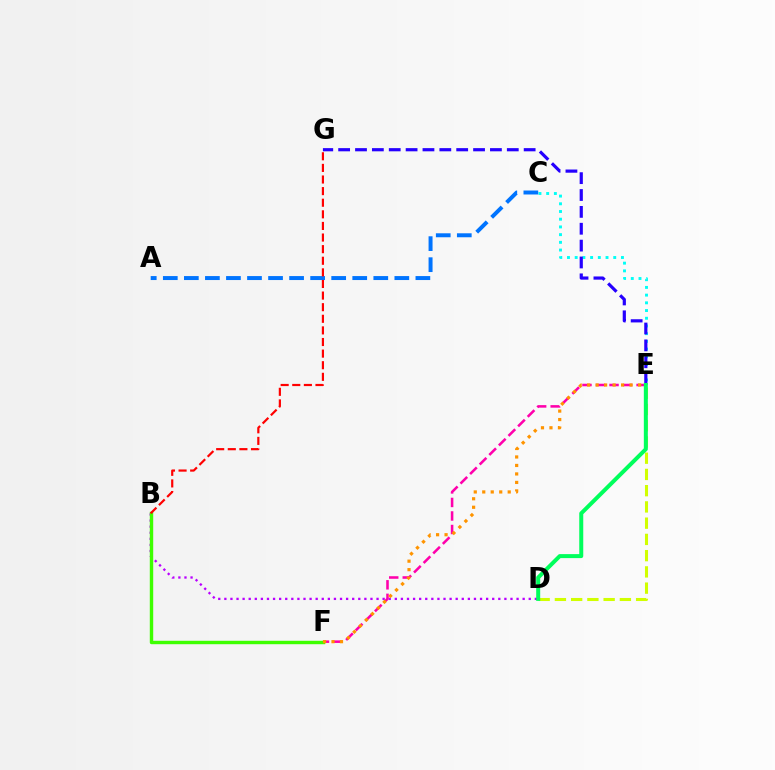{('C', 'E'): [{'color': '#00fff6', 'line_style': 'dotted', 'thickness': 2.09}], ('B', 'D'): [{'color': '#b900ff', 'line_style': 'dotted', 'thickness': 1.65}], ('E', 'G'): [{'color': '#2500ff', 'line_style': 'dashed', 'thickness': 2.29}], ('D', 'E'): [{'color': '#d1ff00', 'line_style': 'dashed', 'thickness': 2.21}, {'color': '#00ff5c', 'line_style': 'solid', 'thickness': 2.88}], ('E', 'F'): [{'color': '#ff00ac', 'line_style': 'dashed', 'thickness': 1.84}, {'color': '#ff9400', 'line_style': 'dotted', 'thickness': 2.31}], ('B', 'F'): [{'color': '#3dff00', 'line_style': 'solid', 'thickness': 2.46}], ('A', 'C'): [{'color': '#0074ff', 'line_style': 'dashed', 'thickness': 2.86}], ('B', 'G'): [{'color': '#ff0000', 'line_style': 'dashed', 'thickness': 1.58}]}